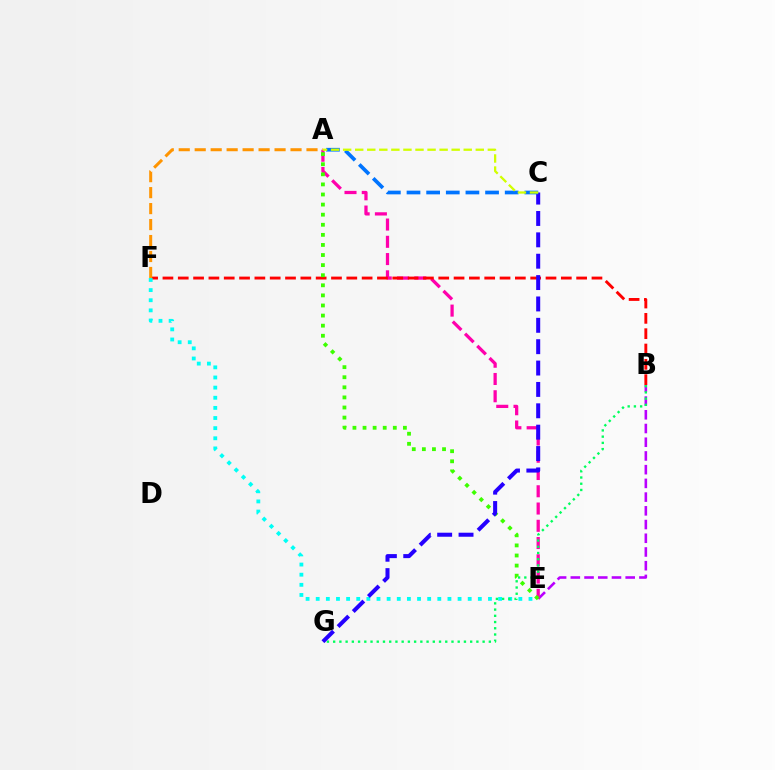{('B', 'E'): [{'color': '#b900ff', 'line_style': 'dashed', 'thickness': 1.86}], ('A', 'E'): [{'color': '#ff00ac', 'line_style': 'dashed', 'thickness': 2.34}, {'color': '#3dff00', 'line_style': 'dotted', 'thickness': 2.74}], ('B', 'F'): [{'color': '#ff0000', 'line_style': 'dashed', 'thickness': 2.08}], ('E', 'F'): [{'color': '#00fff6', 'line_style': 'dotted', 'thickness': 2.75}], ('B', 'G'): [{'color': '#00ff5c', 'line_style': 'dotted', 'thickness': 1.69}], ('A', 'F'): [{'color': '#ff9400', 'line_style': 'dashed', 'thickness': 2.17}], ('C', 'G'): [{'color': '#2500ff', 'line_style': 'dashed', 'thickness': 2.9}], ('A', 'C'): [{'color': '#0074ff', 'line_style': 'dashed', 'thickness': 2.67}, {'color': '#d1ff00', 'line_style': 'dashed', 'thickness': 1.64}]}